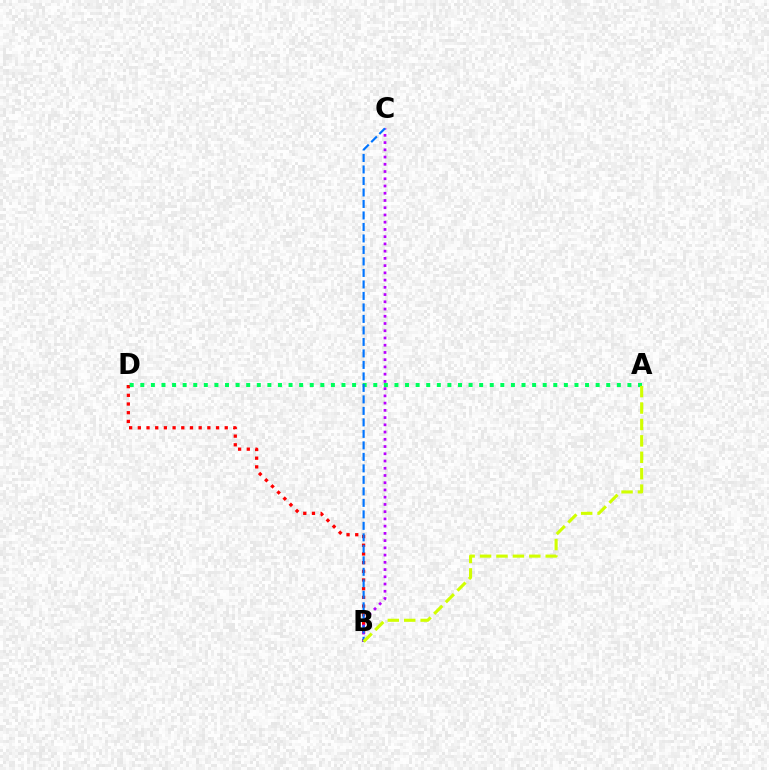{('B', 'D'): [{'color': '#ff0000', 'line_style': 'dotted', 'thickness': 2.36}], ('A', 'D'): [{'color': '#00ff5c', 'line_style': 'dotted', 'thickness': 2.88}], ('B', 'C'): [{'color': '#b900ff', 'line_style': 'dotted', 'thickness': 1.97}, {'color': '#0074ff', 'line_style': 'dashed', 'thickness': 1.56}], ('A', 'B'): [{'color': '#d1ff00', 'line_style': 'dashed', 'thickness': 2.23}]}